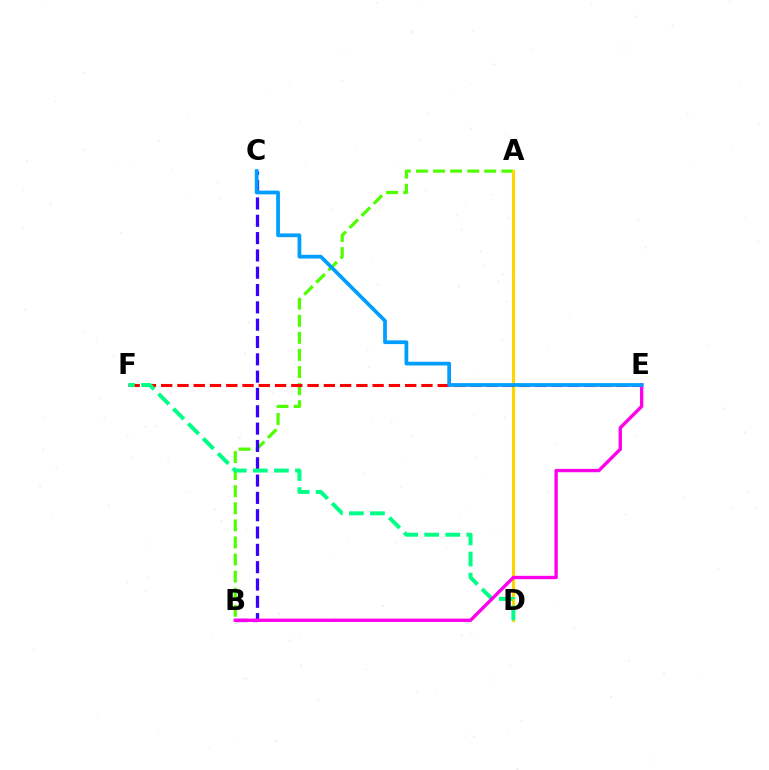{('A', 'B'): [{'color': '#4fff00', 'line_style': 'dashed', 'thickness': 2.32}], ('A', 'D'): [{'color': '#ffd500', 'line_style': 'solid', 'thickness': 2.21}], ('B', 'C'): [{'color': '#3700ff', 'line_style': 'dashed', 'thickness': 2.35}], ('E', 'F'): [{'color': '#ff0000', 'line_style': 'dashed', 'thickness': 2.21}], ('D', 'F'): [{'color': '#00ff86', 'line_style': 'dashed', 'thickness': 2.86}], ('B', 'E'): [{'color': '#ff00ed', 'line_style': 'solid', 'thickness': 2.41}], ('C', 'E'): [{'color': '#009eff', 'line_style': 'solid', 'thickness': 2.69}]}